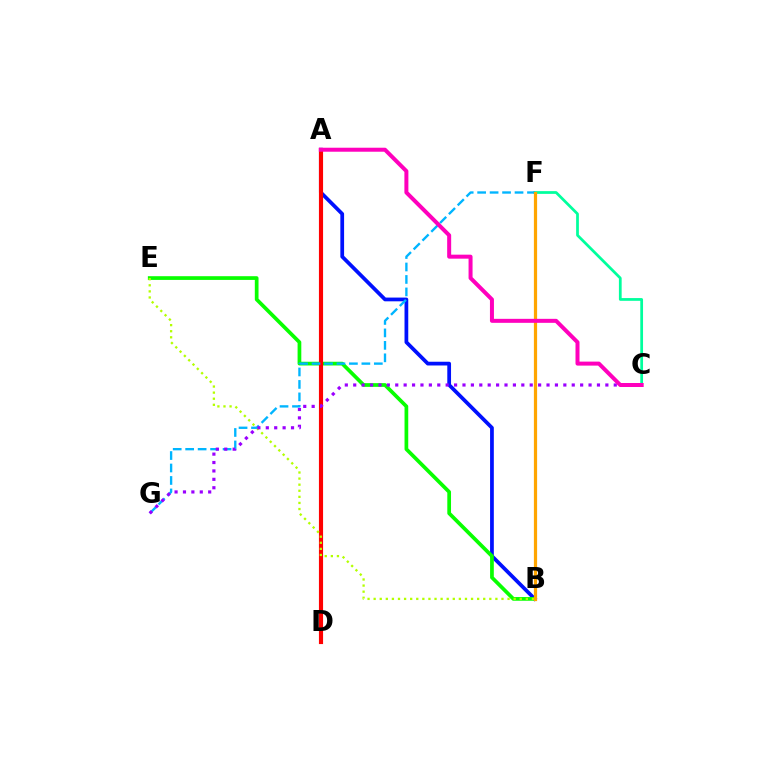{('A', 'B'): [{'color': '#0010ff', 'line_style': 'solid', 'thickness': 2.69}], ('B', 'E'): [{'color': '#08ff00', 'line_style': 'solid', 'thickness': 2.68}, {'color': '#b3ff00', 'line_style': 'dotted', 'thickness': 1.65}], ('A', 'D'): [{'color': '#ff0000', 'line_style': 'solid', 'thickness': 2.98}], ('C', 'F'): [{'color': '#00ff9d', 'line_style': 'solid', 'thickness': 1.98}], ('F', 'G'): [{'color': '#00b5ff', 'line_style': 'dashed', 'thickness': 1.69}], ('B', 'F'): [{'color': '#ffa500', 'line_style': 'solid', 'thickness': 2.32}], ('C', 'G'): [{'color': '#9b00ff', 'line_style': 'dotted', 'thickness': 2.28}], ('A', 'C'): [{'color': '#ff00bd', 'line_style': 'solid', 'thickness': 2.88}]}